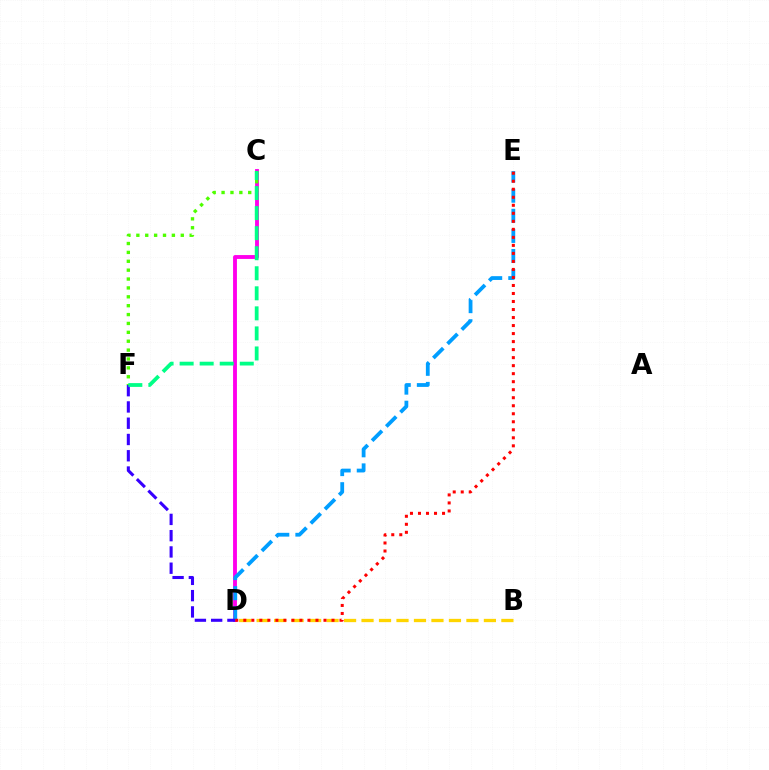{('B', 'D'): [{'color': '#ffd500', 'line_style': 'dashed', 'thickness': 2.37}], ('C', 'D'): [{'color': '#ff00ed', 'line_style': 'solid', 'thickness': 2.79}], ('D', 'E'): [{'color': '#009eff', 'line_style': 'dashed', 'thickness': 2.73}, {'color': '#ff0000', 'line_style': 'dotted', 'thickness': 2.18}], ('D', 'F'): [{'color': '#3700ff', 'line_style': 'dashed', 'thickness': 2.21}], ('C', 'F'): [{'color': '#4fff00', 'line_style': 'dotted', 'thickness': 2.41}, {'color': '#00ff86', 'line_style': 'dashed', 'thickness': 2.72}]}